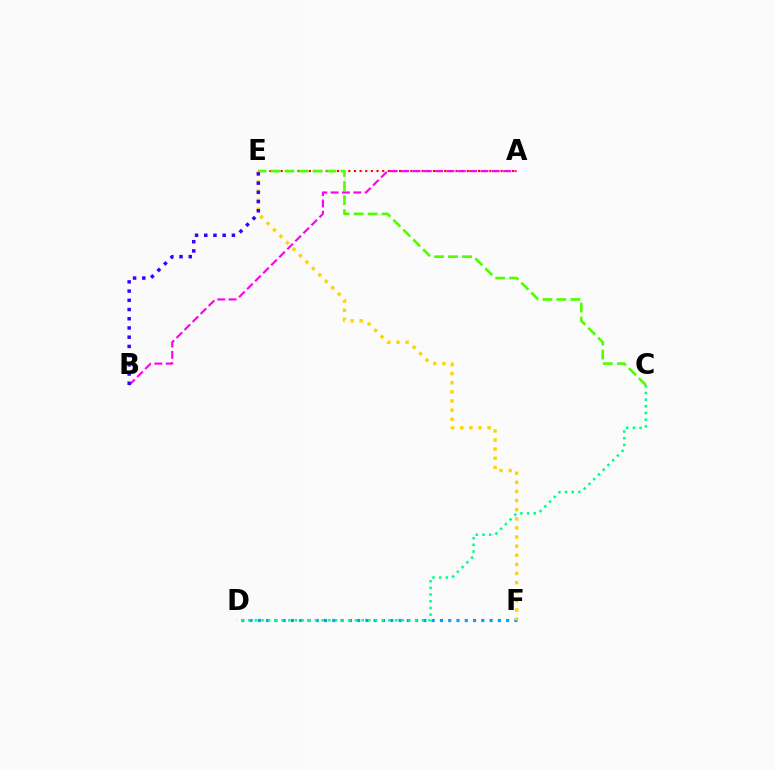{('A', 'E'): [{'color': '#ff0000', 'line_style': 'dotted', 'thickness': 1.53}], ('D', 'F'): [{'color': '#009eff', 'line_style': 'dotted', 'thickness': 2.25}], ('C', 'E'): [{'color': '#4fff00', 'line_style': 'dashed', 'thickness': 1.9}], ('C', 'D'): [{'color': '#00ff86', 'line_style': 'dotted', 'thickness': 1.82}], ('E', 'F'): [{'color': '#ffd500', 'line_style': 'dotted', 'thickness': 2.48}], ('A', 'B'): [{'color': '#ff00ed', 'line_style': 'dashed', 'thickness': 1.54}], ('B', 'E'): [{'color': '#3700ff', 'line_style': 'dotted', 'thickness': 2.5}]}